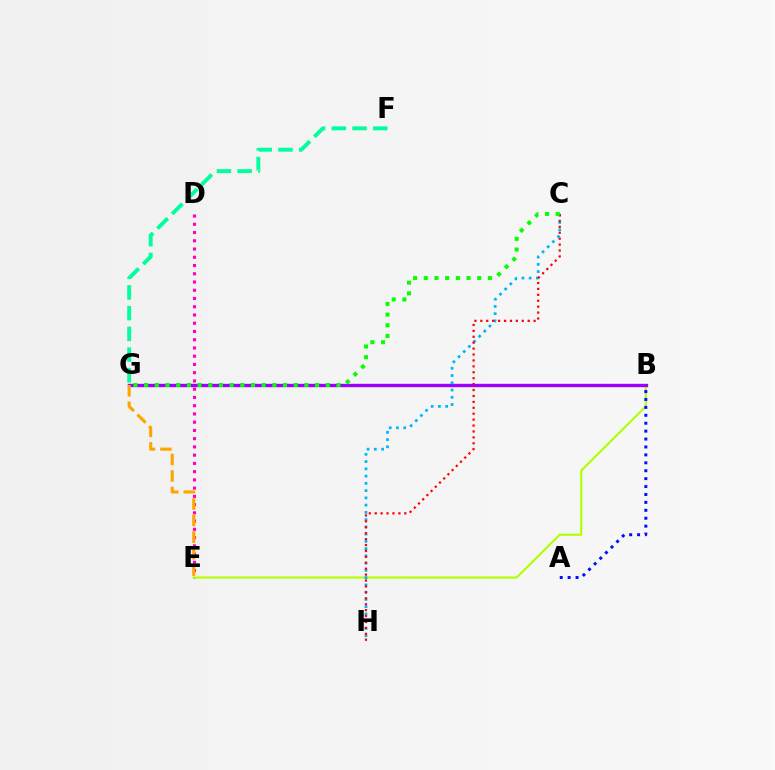{('D', 'E'): [{'color': '#ff00bd', 'line_style': 'dotted', 'thickness': 2.24}], ('B', 'E'): [{'color': '#b3ff00', 'line_style': 'solid', 'thickness': 1.53}], ('B', 'G'): [{'color': '#9b00ff', 'line_style': 'solid', 'thickness': 2.42}], ('C', 'H'): [{'color': '#00b5ff', 'line_style': 'dotted', 'thickness': 1.97}, {'color': '#ff0000', 'line_style': 'dotted', 'thickness': 1.61}], ('A', 'B'): [{'color': '#0010ff', 'line_style': 'dotted', 'thickness': 2.15}], ('E', 'G'): [{'color': '#ffa500', 'line_style': 'dashed', 'thickness': 2.24}], ('F', 'G'): [{'color': '#00ff9d', 'line_style': 'dashed', 'thickness': 2.82}], ('C', 'G'): [{'color': '#08ff00', 'line_style': 'dotted', 'thickness': 2.9}]}